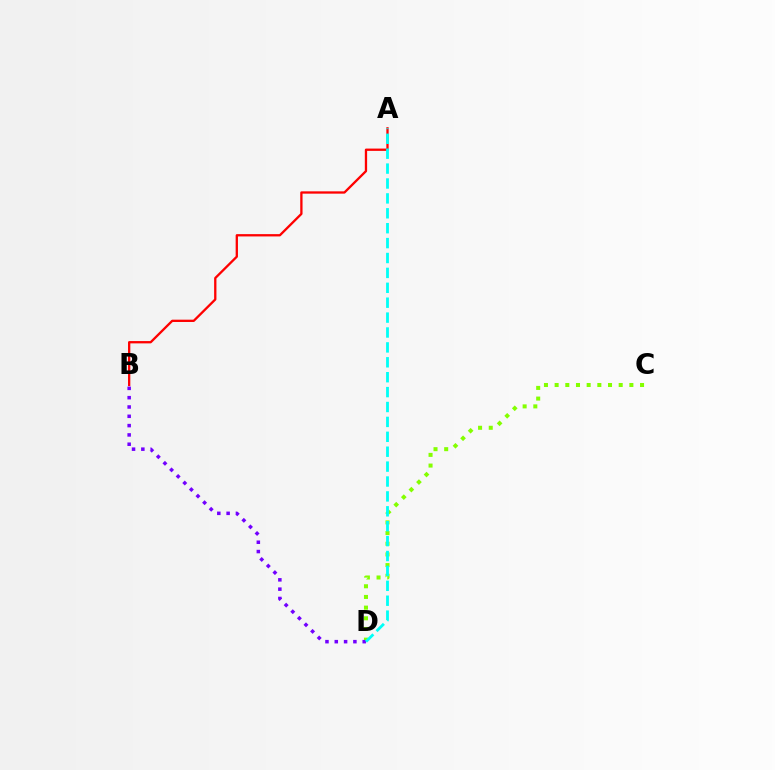{('A', 'B'): [{'color': '#ff0000', 'line_style': 'solid', 'thickness': 1.66}], ('C', 'D'): [{'color': '#84ff00', 'line_style': 'dotted', 'thickness': 2.9}], ('B', 'D'): [{'color': '#7200ff', 'line_style': 'dotted', 'thickness': 2.53}], ('A', 'D'): [{'color': '#00fff6', 'line_style': 'dashed', 'thickness': 2.02}]}